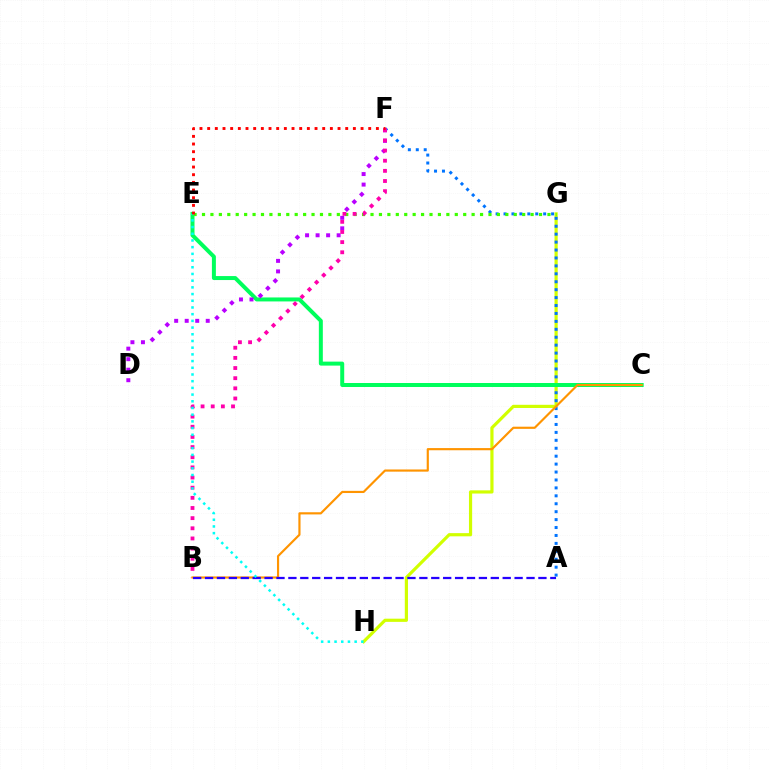{('G', 'H'): [{'color': '#d1ff00', 'line_style': 'solid', 'thickness': 2.29}], ('A', 'F'): [{'color': '#0074ff', 'line_style': 'dotted', 'thickness': 2.15}], ('C', 'E'): [{'color': '#00ff5c', 'line_style': 'solid', 'thickness': 2.87}], ('D', 'F'): [{'color': '#b900ff', 'line_style': 'dotted', 'thickness': 2.86}], ('E', 'G'): [{'color': '#3dff00', 'line_style': 'dotted', 'thickness': 2.29}], ('B', 'F'): [{'color': '#ff00ac', 'line_style': 'dotted', 'thickness': 2.76}], ('B', 'C'): [{'color': '#ff9400', 'line_style': 'solid', 'thickness': 1.56}], ('A', 'B'): [{'color': '#2500ff', 'line_style': 'dashed', 'thickness': 1.62}], ('E', 'H'): [{'color': '#00fff6', 'line_style': 'dotted', 'thickness': 1.82}], ('E', 'F'): [{'color': '#ff0000', 'line_style': 'dotted', 'thickness': 2.08}]}